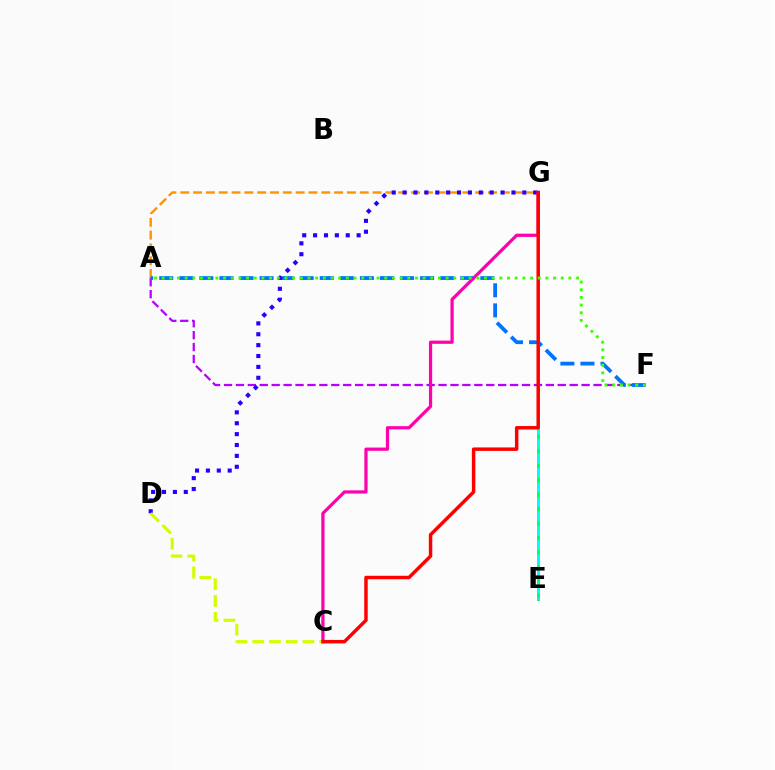{('E', 'G'): [{'color': '#00ff5c', 'line_style': 'solid', 'thickness': 2.12}, {'color': '#00fff6', 'line_style': 'dashed', 'thickness': 1.96}], ('A', 'G'): [{'color': '#ff9400', 'line_style': 'dashed', 'thickness': 1.74}], ('A', 'F'): [{'color': '#b900ff', 'line_style': 'dashed', 'thickness': 1.62}, {'color': '#0074ff', 'line_style': 'dashed', 'thickness': 2.73}, {'color': '#3dff00', 'line_style': 'dotted', 'thickness': 2.09}], ('D', 'G'): [{'color': '#2500ff', 'line_style': 'dotted', 'thickness': 2.96}], ('C', 'G'): [{'color': '#ff00ac', 'line_style': 'solid', 'thickness': 2.31}, {'color': '#ff0000', 'line_style': 'solid', 'thickness': 2.49}], ('C', 'D'): [{'color': '#d1ff00', 'line_style': 'dashed', 'thickness': 2.27}]}